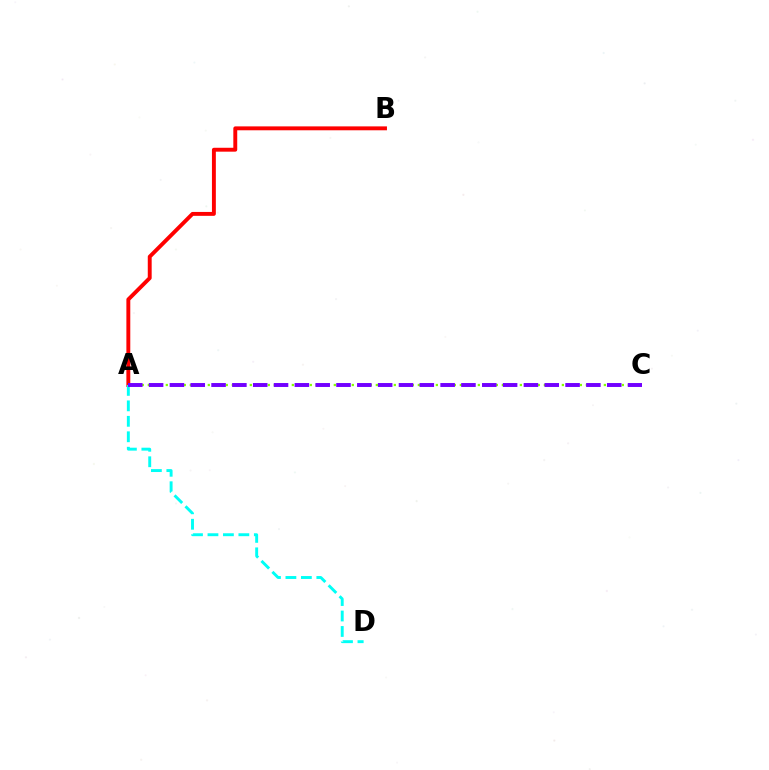{('A', 'C'): [{'color': '#84ff00', 'line_style': 'dotted', 'thickness': 1.63}, {'color': '#7200ff', 'line_style': 'dashed', 'thickness': 2.83}], ('A', 'B'): [{'color': '#ff0000', 'line_style': 'solid', 'thickness': 2.81}], ('A', 'D'): [{'color': '#00fff6', 'line_style': 'dashed', 'thickness': 2.1}]}